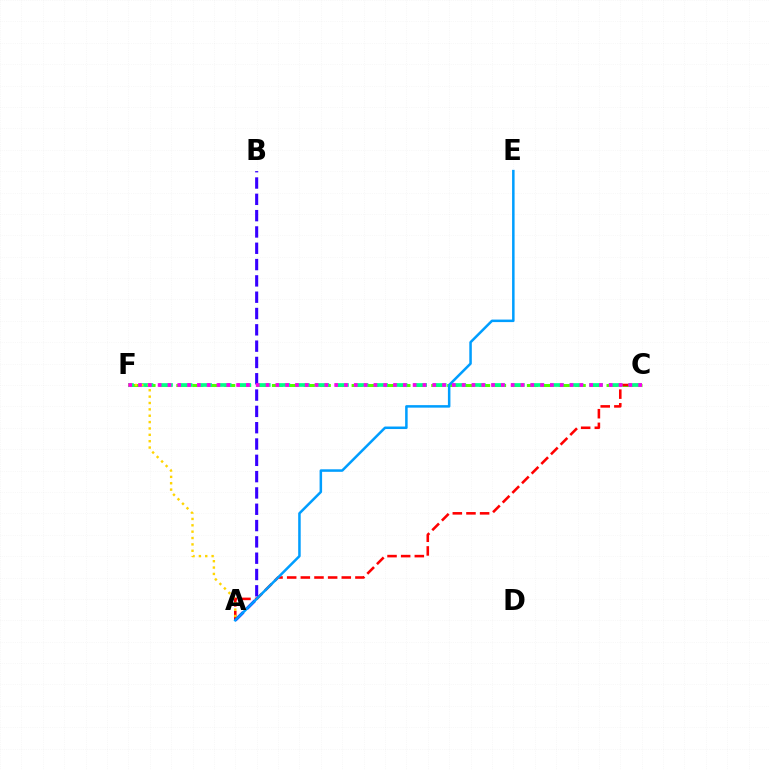{('C', 'F'): [{'color': '#4fff00', 'line_style': 'dashed', 'thickness': 2.16}, {'color': '#00ff86', 'line_style': 'dashed', 'thickness': 2.66}, {'color': '#ff00ed', 'line_style': 'dotted', 'thickness': 2.66}], ('A', 'C'): [{'color': '#ff0000', 'line_style': 'dashed', 'thickness': 1.85}], ('A', 'B'): [{'color': '#3700ff', 'line_style': 'dashed', 'thickness': 2.22}], ('A', 'E'): [{'color': '#009eff', 'line_style': 'solid', 'thickness': 1.81}], ('A', 'F'): [{'color': '#ffd500', 'line_style': 'dotted', 'thickness': 1.73}]}